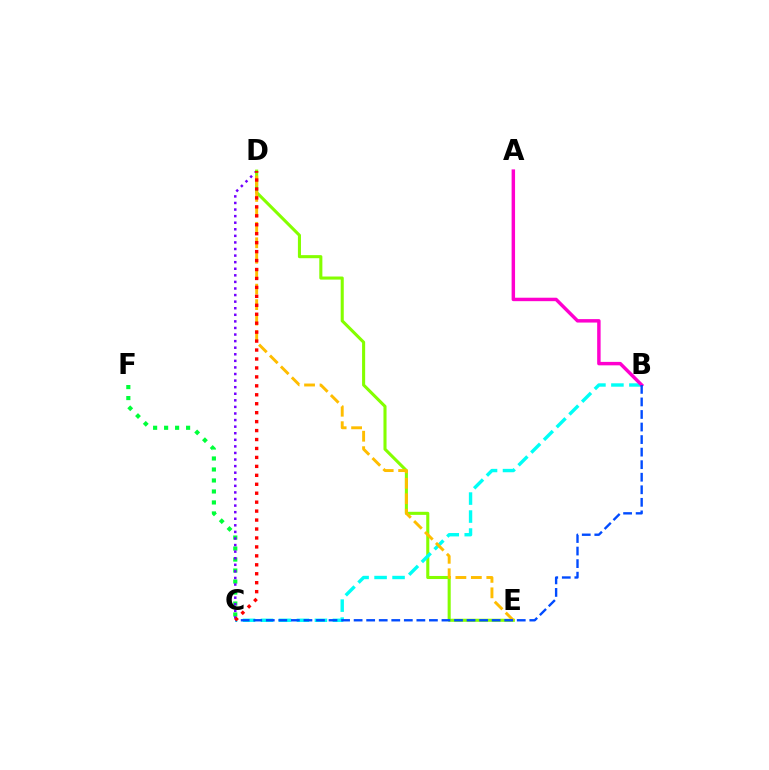{('C', 'F'): [{'color': '#00ff39', 'line_style': 'dotted', 'thickness': 2.99}], ('C', 'D'): [{'color': '#7200ff', 'line_style': 'dotted', 'thickness': 1.79}, {'color': '#ff0000', 'line_style': 'dotted', 'thickness': 2.43}], ('D', 'E'): [{'color': '#84ff00', 'line_style': 'solid', 'thickness': 2.22}, {'color': '#ffbd00', 'line_style': 'dashed', 'thickness': 2.1}], ('B', 'C'): [{'color': '#00fff6', 'line_style': 'dashed', 'thickness': 2.44}, {'color': '#004bff', 'line_style': 'dashed', 'thickness': 1.7}], ('A', 'B'): [{'color': '#ff00cf', 'line_style': 'solid', 'thickness': 2.48}]}